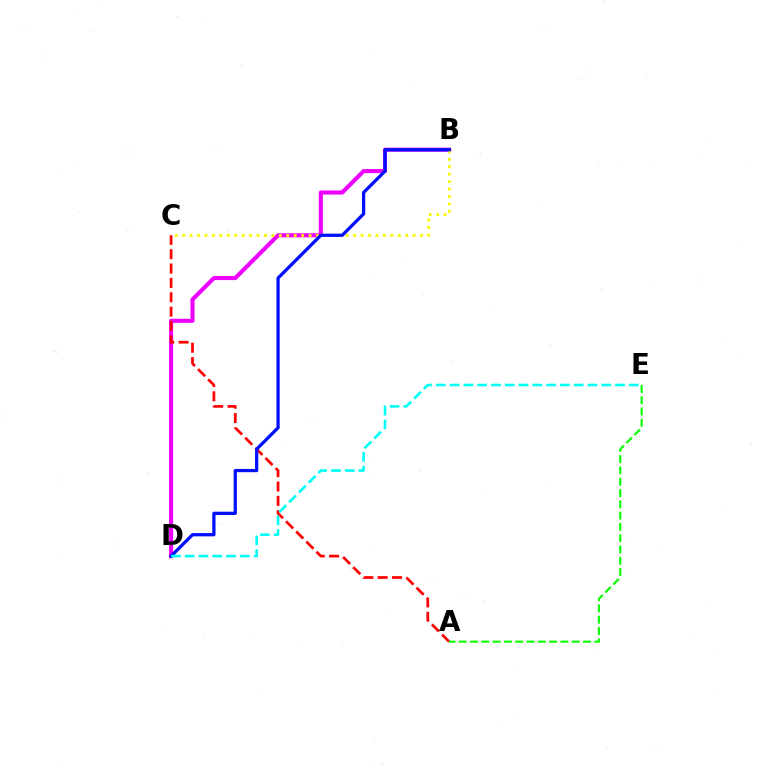{('B', 'D'): [{'color': '#ee00ff', 'line_style': 'solid', 'thickness': 2.94}, {'color': '#0010ff', 'line_style': 'solid', 'thickness': 2.34}], ('A', 'C'): [{'color': '#ff0000', 'line_style': 'dashed', 'thickness': 1.95}], ('B', 'C'): [{'color': '#fcf500', 'line_style': 'dotted', 'thickness': 2.02}], ('A', 'E'): [{'color': '#08ff00', 'line_style': 'dashed', 'thickness': 1.53}], ('D', 'E'): [{'color': '#00fff6', 'line_style': 'dashed', 'thickness': 1.87}]}